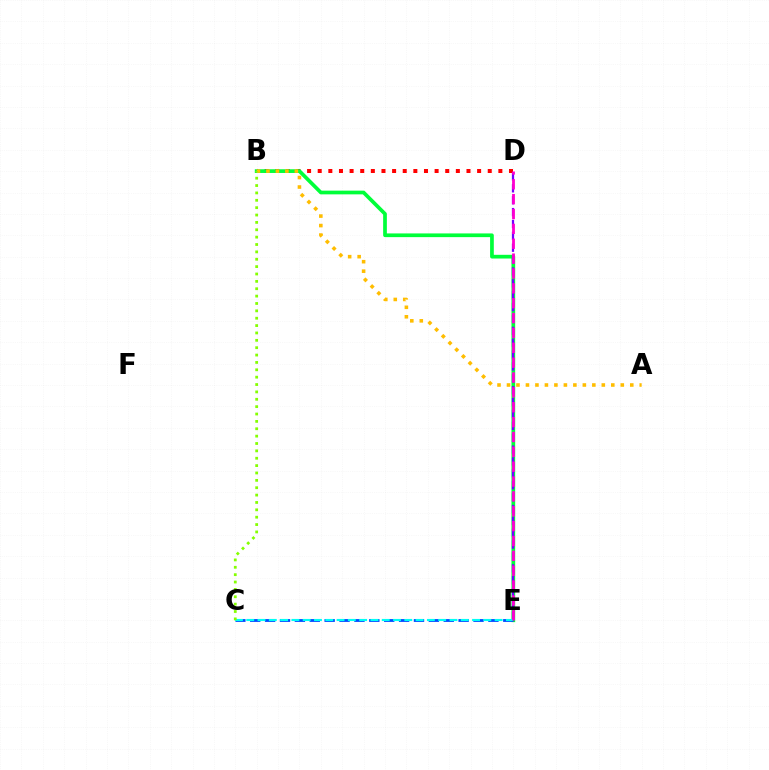{('B', 'D'): [{'color': '#ff0000', 'line_style': 'dotted', 'thickness': 2.89}], ('B', 'E'): [{'color': '#00ff39', 'line_style': 'solid', 'thickness': 2.67}], ('A', 'B'): [{'color': '#ffbd00', 'line_style': 'dotted', 'thickness': 2.58}], ('D', 'E'): [{'color': '#7200ff', 'line_style': 'dashed', 'thickness': 1.61}, {'color': '#ff00cf', 'line_style': 'dashed', 'thickness': 2.02}], ('C', 'E'): [{'color': '#004bff', 'line_style': 'dashed', 'thickness': 2.02}, {'color': '#00fff6', 'line_style': 'dashed', 'thickness': 1.53}], ('B', 'C'): [{'color': '#84ff00', 'line_style': 'dotted', 'thickness': 2.0}]}